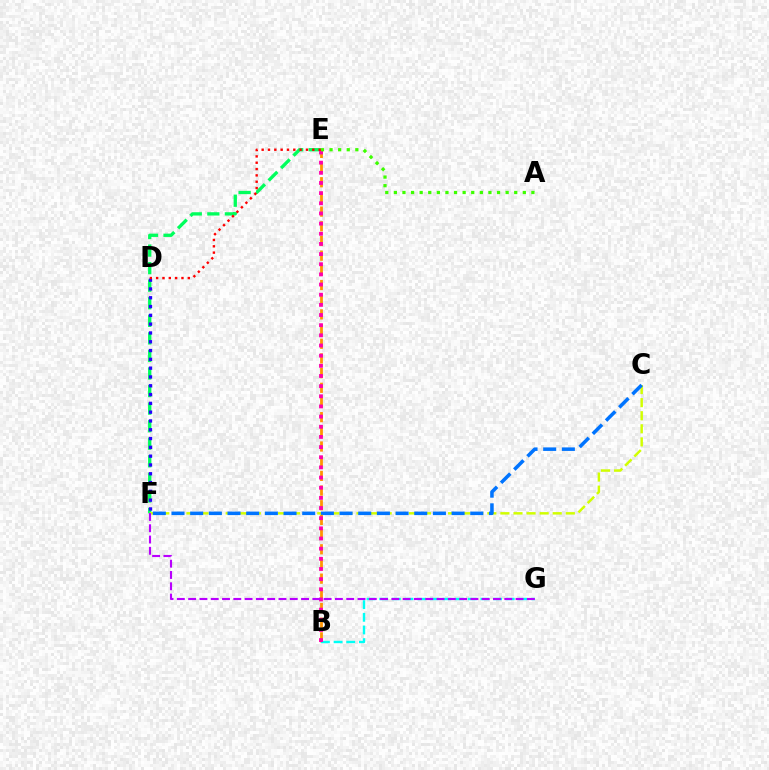{('E', 'F'): [{'color': '#00ff5c', 'line_style': 'dashed', 'thickness': 2.39}], ('D', 'F'): [{'color': '#2500ff', 'line_style': 'dotted', 'thickness': 2.39}], ('C', 'F'): [{'color': '#d1ff00', 'line_style': 'dashed', 'thickness': 1.78}, {'color': '#0074ff', 'line_style': 'dashed', 'thickness': 2.54}], ('B', 'E'): [{'color': '#ff9400', 'line_style': 'dashed', 'thickness': 1.99}, {'color': '#ff00ac', 'line_style': 'dotted', 'thickness': 2.76}], ('B', 'G'): [{'color': '#00fff6', 'line_style': 'dashed', 'thickness': 1.72}], ('A', 'E'): [{'color': '#3dff00', 'line_style': 'dotted', 'thickness': 2.34}], ('D', 'E'): [{'color': '#ff0000', 'line_style': 'dotted', 'thickness': 1.72}], ('F', 'G'): [{'color': '#b900ff', 'line_style': 'dashed', 'thickness': 1.53}]}